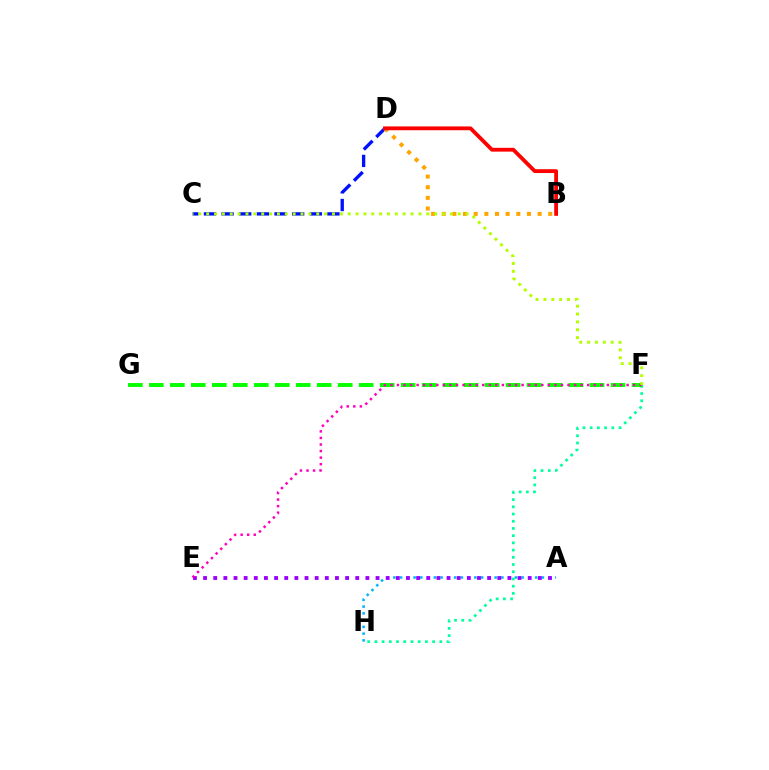{('A', 'H'): [{'color': '#00b5ff', 'line_style': 'dotted', 'thickness': 1.84}], ('C', 'D'): [{'color': '#0010ff', 'line_style': 'dashed', 'thickness': 2.4}], ('A', 'E'): [{'color': '#9b00ff', 'line_style': 'dotted', 'thickness': 2.76}], ('B', 'D'): [{'color': '#ffa500', 'line_style': 'dotted', 'thickness': 2.9}, {'color': '#ff0000', 'line_style': 'solid', 'thickness': 2.75}], ('F', 'H'): [{'color': '#00ff9d', 'line_style': 'dotted', 'thickness': 1.96}], ('F', 'G'): [{'color': '#08ff00', 'line_style': 'dashed', 'thickness': 2.85}], ('E', 'F'): [{'color': '#ff00bd', 'line_style': 'dotted', 'thickness': 1.78}], ('C', 'F'): [{'color': '#b3ff00', 'line_style': 'dotted', 'thickness': 2.14}]}